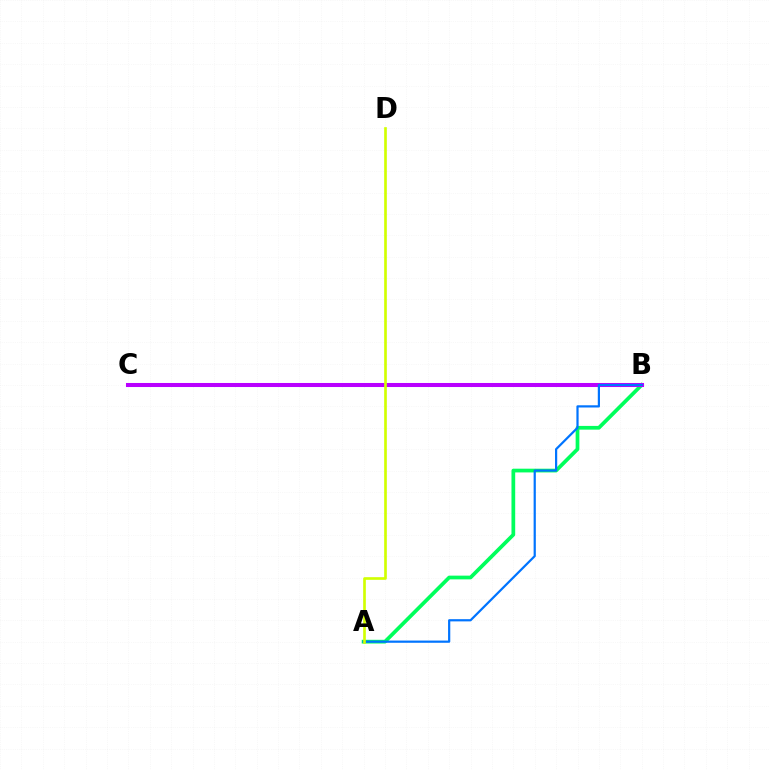{('B', 'C'): [{'color': '#ff0000', 'line_style': 'dotted', 'thickness': 2.6}, {'color': '#b900ff', 'line_style': 'solid', 'thickness': 2.91}], ('A', 'B'): [{'color': '#00ff5c', 'line_style': 'solid', 'thickness': 2.69}, {'color': '#0074ff', 'line_style': 'solid', 'thickness': 1.59}], ('A', 'D'): [{'color': '#d1ff00', 'line_style': 'solid', 'thickness': 1.91}]}